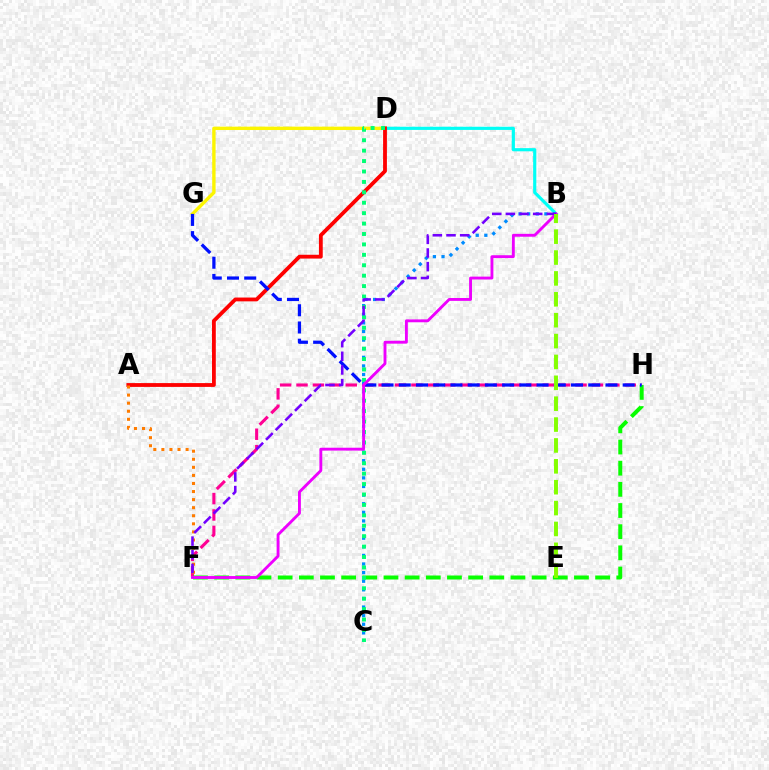{('F', 'H'): [{'color': '#ff0094', 'line_style': 'dashed', 'thickness': 2.23}, {'color': '#08ff00', 'line_style': 'dashed', 'thickness': 2.88}], ('B', 'D'): [{'color': '#00fff6', 'line_style': 'solid', 'thickness': 2.28}], ('D', 'G'): [{'color': '#fcf500', 'line_style': 'solid', 'thickness': 2.43}], ('A', 'D'): [{'color': '#ff0000', 'line_style': 'solid', 'thickness': 2.74}], ('B', 'C'): [{'color': '#008cff', 'line_style': 'dotted', 'thickness': 2.34}], ('G', 'H'): [{'color': '#0010ff', 'line_style': 'dashed', 'thickness': 2.34}], ('C', 'D'): [{'color': '#00ff74', 'line_style': 'dotted', 'thickness': 2.83}], ('A', 'F'): [{'color': '#ff7c00', 'line_style': 'dotted', 'thickness': 2.19}], ('B', 'F'): [{'color': '#ee00ff', 'line_style': 'solid', 'thickness': 2.07}, {'color': '#7200ff', 'line_style': 'dashed', 'thickness': 1.85}], ('B', 'E'): [{'color': '#84ff00', 'line_style': 'dashed', 'thickness': 2.84}]}